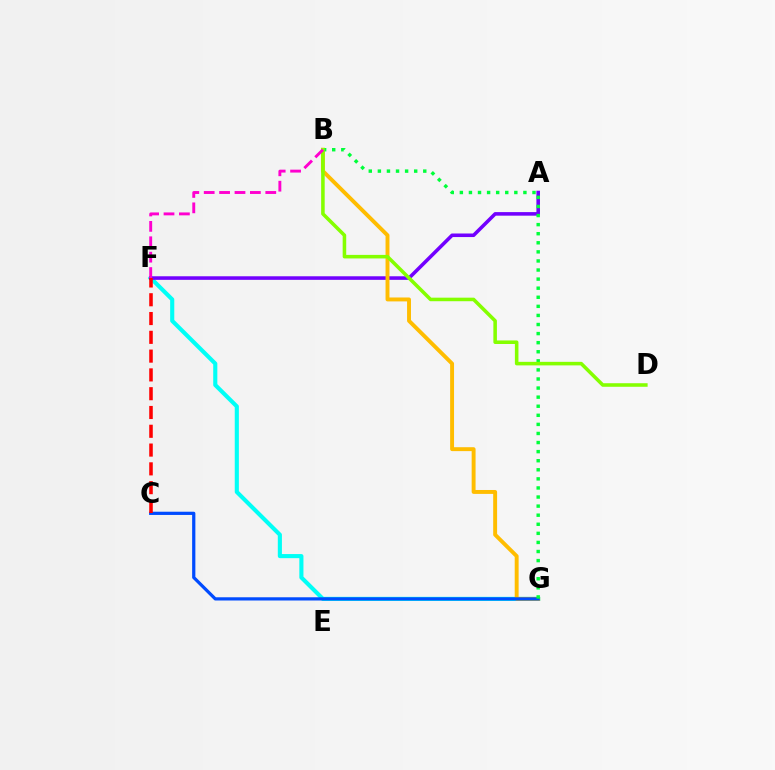{('F', 'G'): [{'color': '#00fff6', 'line_style': 'solid', 'thickness': 2.96}], ('A', 'F'): [{'color': '#7200ff', 'line_style': 'solid', 'thickness': 2.57}], ('B', 'G'): [{'color': '#ffbd00', 'line_style': 'solid', 'thickness': 2.82}, {'color': '#00ff39', 'line_style': 'dotted', 'thickness': 2.47}], ('C', 'G'): [{'color': '#004bff', 'line_style': 'solid', 'thickness': 2.32}], ('C', 'F'): [{'color': '#ff0000', 'line_style': 'dashed', 'thickness': 2.55}], ('B', 'D'): [{'color': '#84ff00', 'line_style': 'solid', 'thickness': 2.56}], ('B', 'F'): [{'color': '#ff00cf', 'line_style': 'dashed', 'thickness': 2.09}]}